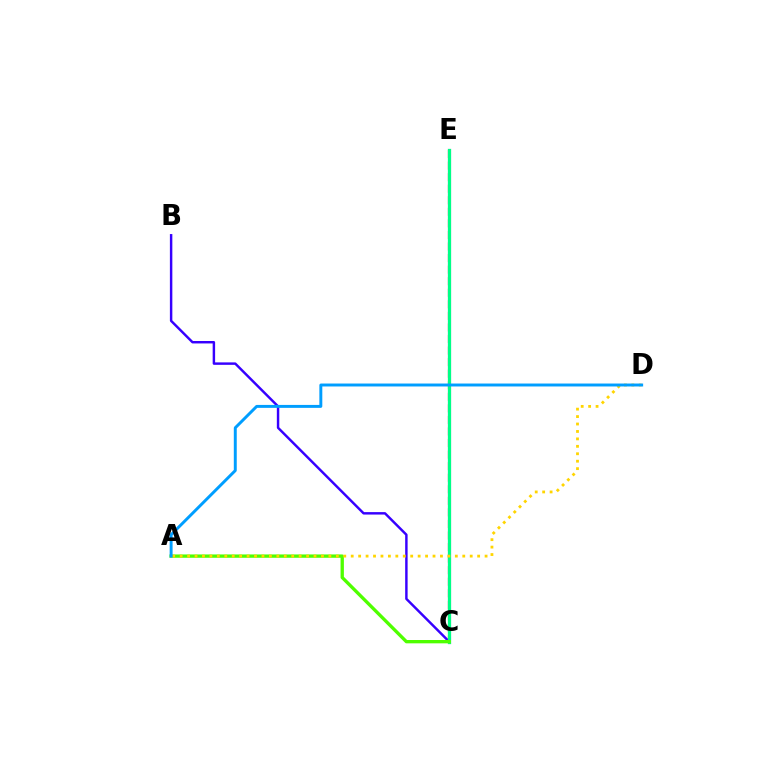{('C', 'E'): [{'color': '#ff00ed', 'line_style': 'solid', 'thickness': 2.21}, {'color': '#ff0000', 'line_style': 'dashed', 'thickness': 1.57}, {'color': '#00ff86', 'line_style': 'solid', 'thickness': 2.32}], ('B', 'C'): [{'color': '#3700ff', 'line_style': 'solid', 'thickness': 1.76}], ('A', 'C'): [{'color': '#4fff00', 'line_style': 'solid', 'thickness': 2.4}], ('A', 'D'): [{'color': '#ffd500', 'line_style': 'dotted', 'thickness': 2.02}, {'color': '#009eff', 'line_style': 'solid', 'thickness': 2.12}]}